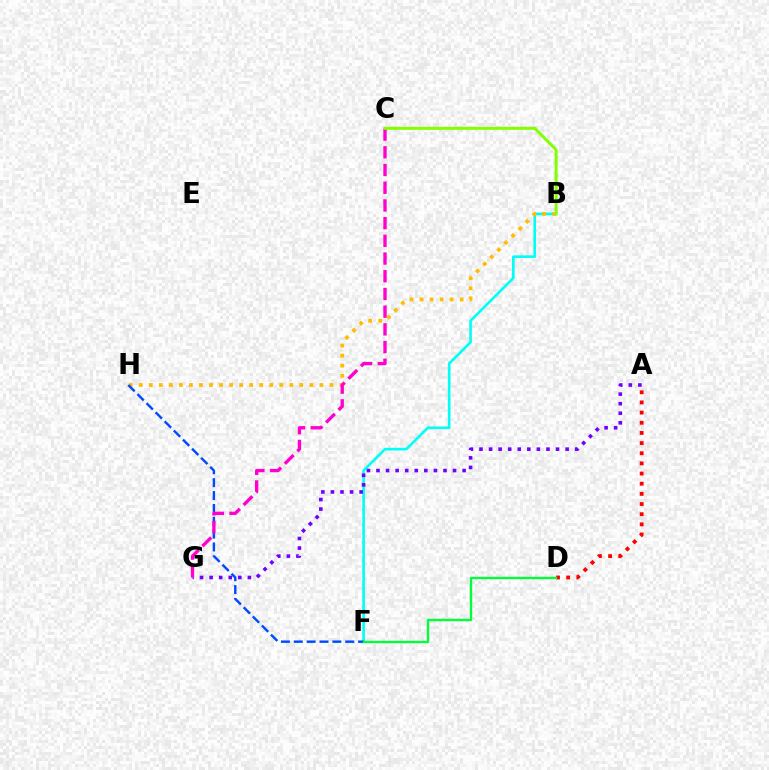{('B', 'F'): [{'color': '#00fff6', 'line_style': 'solid', 'thickness': 1.89}], ('B', 'H'): [{'color': '#ffbd00', 'line_style': 'dotted', 'thickness': 2.73}], ('A', 'D'): [{'color': '#ff0000', 'line_style': 'dotted', 'thickness': 2.76}], ('A', 'G'): [{'color': '#7200ff', 'line_style': 'dotted', 'thickness': 2.6}], ('F', 'H'): [{'color': '#004bff', 'line_style': 'dashed', 'thickness': 1.75}], ('C', 'G'): [{'color': '#ff00cf', 'line_style': 'dashed', 'thickness': 2.41}], ('B', 'C'): [{'color': '#84ff00', 'line_style': 'solid', 'thickness': 2.17}], ('D', 'F'): [{'color': '#00ff39', 'line_style': 'solid', 'thickness': 1.7}]}